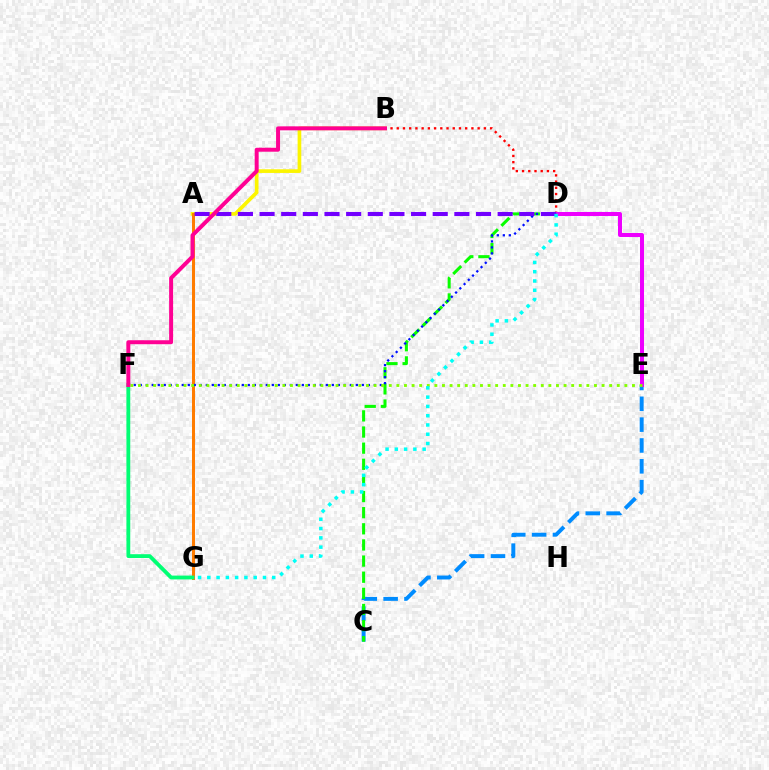{('C', 'E'): [{'color': '#008cff', 'line_style': 'dashed', 'thickness': 2.83}], ('A', 'B'): [{'color': '#fcf500', 'line_style': 'solid', 'thickness': 2.64}], ('B', 'D'): [{'color': '#ff0000', 'line_style': 'dotted', 'thickness': 1.69}], ('A', 'G'): [{'color': '#ff7c00', 'line_style': 'solid', 'thickness': 2.17}], ('D', 'E'): [{'color': '#ee00ff', 'line_style': 'solid', 'thickness': 2.89}], ('C', 'D'): [{'color': '#08ff00', 'line_style': 'dashed', 'thickness': 2.19}], ('D', 'F'): [{'color': '#0010ff', 'line_style': 'dotted', 'thickness': 1.63}], ('F', 'G'): [{'color': '#00ff74', 'line_style': 'solid', 'thickness': 2.75}], ('E', 'F'): [{'color': '#84ff00', 'line_style': 'dotted', 'thickness': 2.06}], ('A', 'D'): [{'color': '#7200ff', 'line_style': 'dashed', 'thickness': 2.94}], ('B', 'F'): [{'color': '#ff0094', 'line_style': 'solid', 'thickness': 2.86}], ('D', 'G'): [{'color': '#00fff6', 'line_style': 'dotted', 'thickness': 2.52}]}